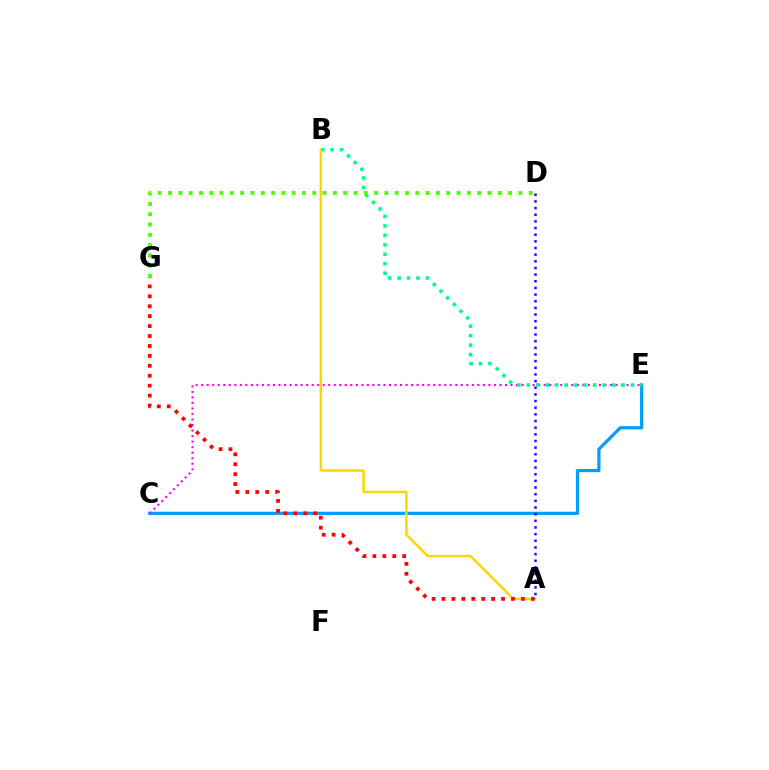{('C', 'E'): [{'color': '#009eff', 'line_style': 'solid', 'thickness': 2.32}, {'color': '#ff00ed', 'line_style': 'dotted', 'thickness': 1.5}], ('A', 'D'): [{'color': '#3700ff', 'line_style': 'dotted', 'thickness': 1.81}], ('B', 'E'): [{'color': '#00ff86', 'line_style': 'dotted', 'thickness': 2.57}], ('A', 'B'): [{'color': '#ffd500', 'line_style': 'solid', 'thickness': 1.77}], ('A', 'G'): [{'color': '#ff0000', 'line_style': 'dotted', 'thickness': 2.7}], ('D', 'G'): [{'color': '#4fff00', 'line_style': 'dotted', 'thickness': 2.8}]}